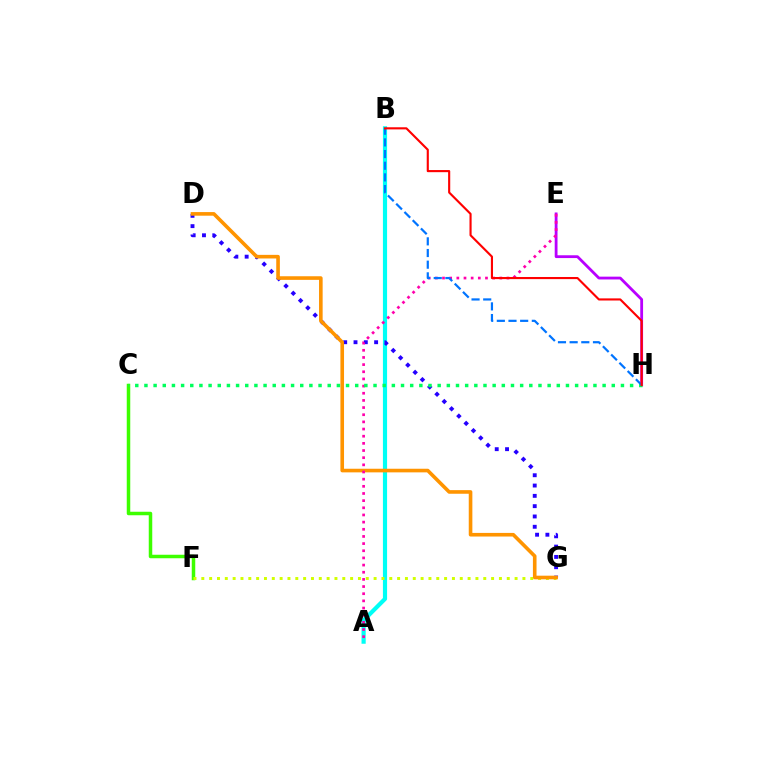{('C', 'F'): [{'color': '#3dff00', 'line_style': 'solid', 'thickness': 2.52}], ('E', 'H'): [{'color': '#b900ff', 'line_style': 'solid', 'thickness': 2.02}], ('A', 'B'): [{'color': '#00fff6', 'line_style': 'solid', 'thickness': 3.0}], ('D', 'G'): [{'color': '#2500ff', 'line_style': 'dotted', 'thickness': 2.8}, {'color': '#ff9400', 'line_style': 'solid', 'thickness': 2.6}], ('F', 'G'): [{'color': '#d1ff00', 'line_style': 'dotted', 'thickness': 2.13}], ('A', 'E'): [{'color': '#ff00ac', 'line_style': 'dotted', 'thickness': 1.95}], ('C', 'H'): [{'color': '#00ff5c', 'line_style': 'dotted', 'thickness': 2.49}], ('B', 'H'): [{'color': '#0074ff', 'line_style': 'dashed', 'thickness': 1.58}, {'color': '#ff0000', 'line_style': 'solid', 'thickness': 1.53}]}